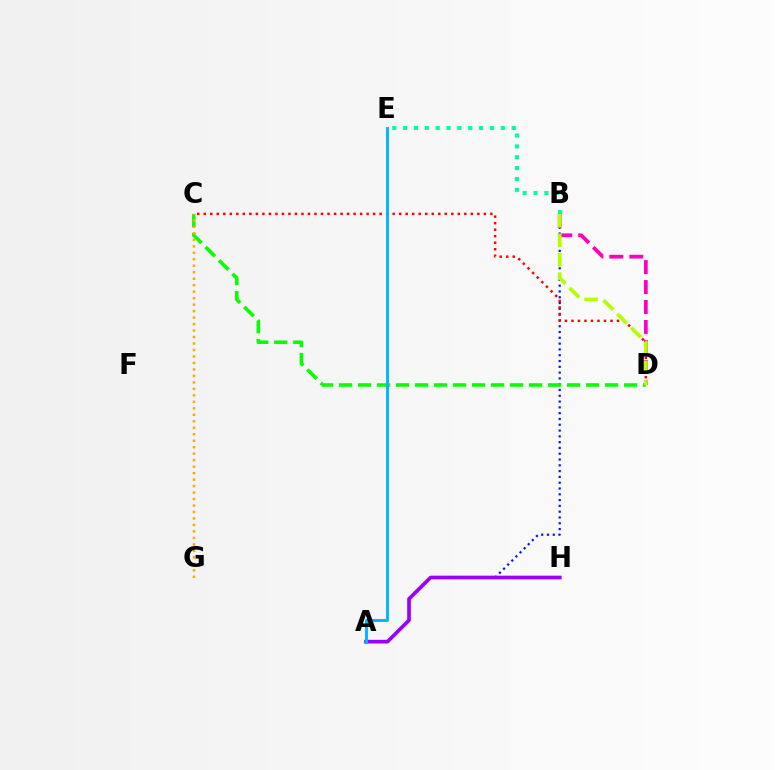{('A', 'B'): [{'color': '#0010ff', 'line_style': 'dotted', 'thickness': 1.57}], ('B', 'E'): [{'color': '#00ff9d', 'line_style': 'dotted', 'thickness': 2.95}], ('A', 'H'): [{'color': '#9b00ff', 'line_style': 'solid', 'thickness': 2.65}], ('C', 'D'): [{'color': '#08ff00', 'line_style': 'dashed', 'thickness': 2.58}, {'color': '#ff0000', 'line_style': 'dotted', 'thickness': 1.77}], ('C', 'G'): [{'color': '#ffa500', 'line_style': 'dotted', 'thickness': 1.76}], ('B', 'D'): [{'color': '#ff00bd', 'line_style': 'dashed', 'thickness': 2.71}, {'color': '#b3ff00', 'line_style': 'dashed', 'thickness': 2.65}], ('A', 'E'): [{'color': '#00b5ff', 'line_style': 'solid', 'thickness': 2.09}]}